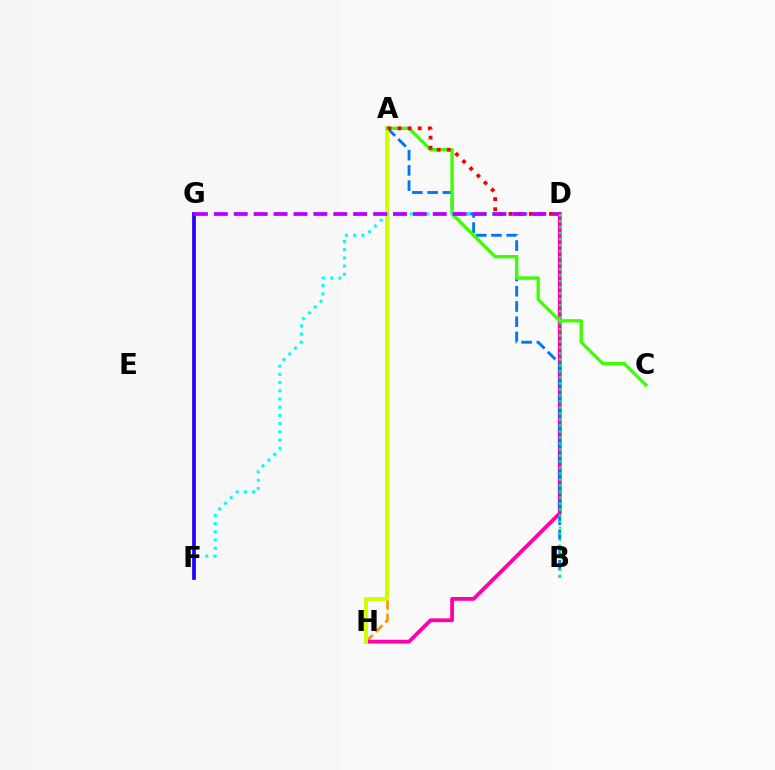{('A', 'H'): [{'color': '#ff9400', 'line_style': 'dashed', 'thickness': 1.86}, {'color': '#d1ff00', 'line_style': 'solid', 'thickness': 2.82}], ('D', 'H'): [{'color': '#ff00ac', 'line_style': 'solid', 'thickness': 2.73}], ('A', 'B'): [{'color': '#0074ff', 'line_style': 'dashed', 'thickness': 2.07}], ('A', 'C'): [{'color': '#3dff00', 'line_style': 'solid', 'thickness': 2.42}], ('D', 'F'): [{'color': '#00fff6', 'line_style': 'dotted', 'thickness': 2.23}], ('F', 'G'): [{'color': '#2500ff', 'line_style': 'solid', 'thickness': 2.67}], ('A', 'D'): [{'color': '#ff0000', 'line_style': 'dotted', 'thickness': 2.74}], ('D', 'G'): [{'color': '#b900ff', 'line_style': 'dashed', 'thickness': 2.7}], ('B', 'D'): [{'color': '#00ff5c', 'line_style': 'dotted', 'thickness': 1.63}]}